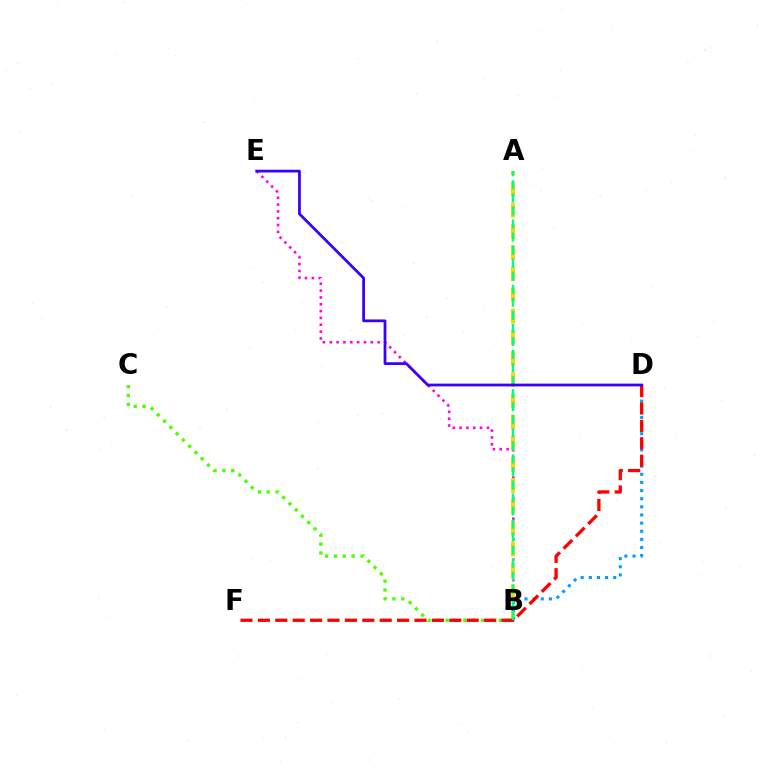{('B', 'E'): [{'color': '#ff00ed', 'line_style': 'dotted', 'thickness': 1.86}], ('A', 'B'): [{'color': '#ffd500', 'line_style': 'dashed', 'thickness': 2.88}, {'color': '#00ff86', 'line_style': 'dashed', 'thickness': 1.77}], ('B', 'D'): [{'color': '#009eff', 'line_style': 'dotted', 'thickness': 2.21}], ('B', 'C'): [{'color': '#4fff00', 'line_style': 'dotted', 'thickness': 2.41}], ('D', 'F'): [{'color': '#ff0000', 'line_style': 'dashed', 'thickness': 2.36}], ('D', 'E'): [{'color': '#3700ff', 'line_style': 'solid', 'thickness': 1.99}]}